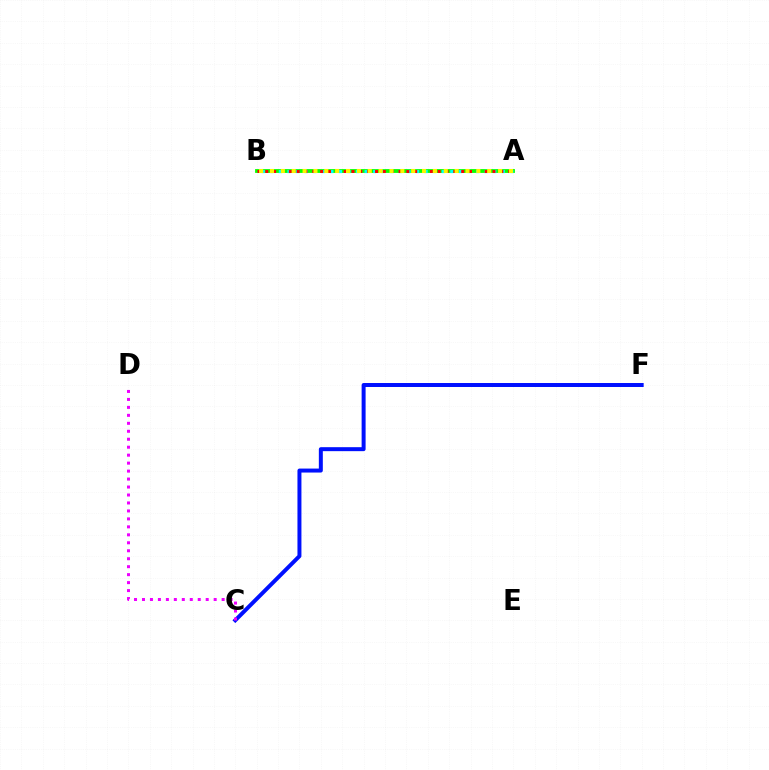{('C', 'F'): [{'color': '#0010ff', 'line_style': 'solid', 'thickness': 2.86}], ('C', 'D'): [{'color': '#ee00ff', 'line_style': 'dotted', 'thickness': 2.16}], ('A', 'B'): [{'color': '#08ff00', 'line_style': 'solid', 'thickness': 2.74}, {'color': '#00fff6', 'line_style': 'dotted', 'thickness': 2.33}, {'color': '#ff0000', 'line_style': 'dotted', 'thickness': 2.13}, {'color': '#fcf500', 'line_style': 'dotted', 'thickness': 2.95}]}